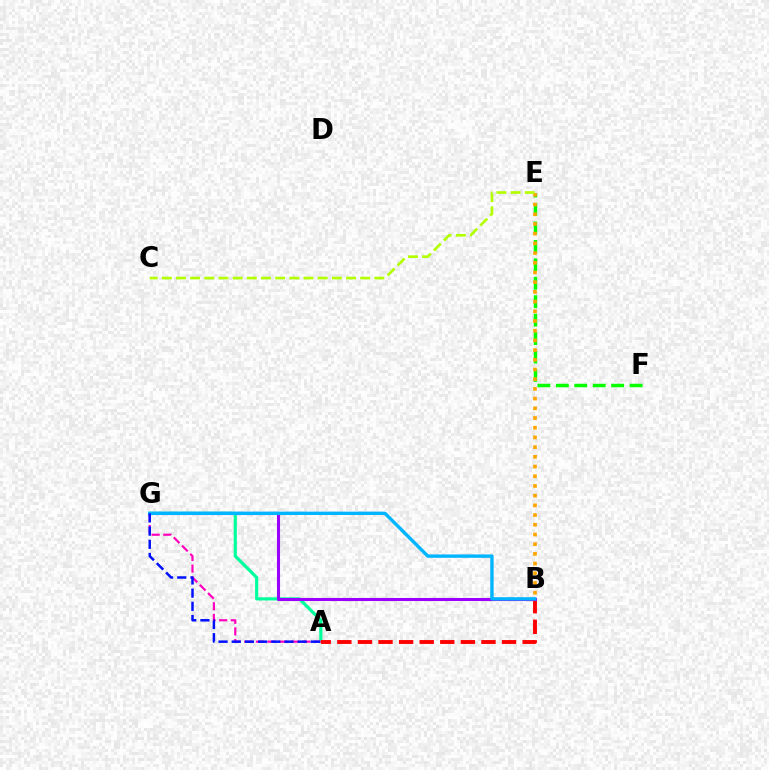{('A', 'G'): [{'color': '#00ff9d', 'line_style': 'solid', 'thickness': 2.29}, {'color': '#ff00bd', 'line_style': 'dashed', 'thickness': 1.58}, {'color': '#0010ff', 'line_style': 'dashed', 'thickness': 1.79}], ('E', 'F'): [{'color': '#08ff00', 'line_style': 'dashed', 'thickness': 2.5}], ('A', 'B'): [{'color': '#ff0000', 'line_style': 'dashed', 'thickness': 2.8}], ('B', 'G'): [{'color': '#9b00ff', 'line_style': 'solid', 'thickness': 2.21}, {'color': '#00b5ff', 'line_style': 'solid', 'thickness': 2.43}], ('B', 'E'): [{'color': '#ffa500', 'line_style': 'dotted', 'thickness': 2.64}], ('C', 'E'): [{'color': '#b3ff00', 'line_style': 'dashed', 'thickness': 1.93}]}